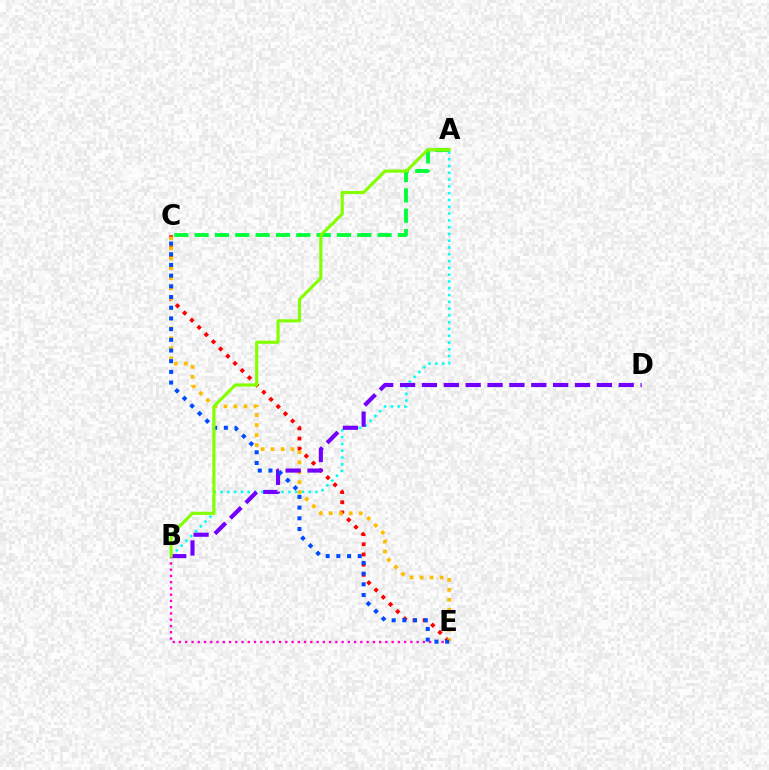{('B', 'E'): [{'color': '#ff00cf', 'line_style': 'dotted', 'thickness': 1.7}], ('A', 'B'): [{'color': '#00fff6', 'line_style': 'dotted', 'thickness': 1.84}, {'color': '#84ff00', 'line_style': 'solid', 'thickness': 2.25}], ('C', 'E'): [{'color': '#ff0000', 'line_style': 'dotted', 'thickness': 2.77}, {'color': '#ffbd00', 'line_style': 'dotted', 'thickness': 2.71}, {'color': '#004bff', 'line_style': 'dotted', 'thickness': 2.91}], ('A', 'C'): [{'color': '#00ff39', 'line_style': 'dashed', 'thickness': 2.76}], ('B', 'D'): [{'color': '#7200ff', 'line_style': 'dashed', 'thickness': 2.97}]}